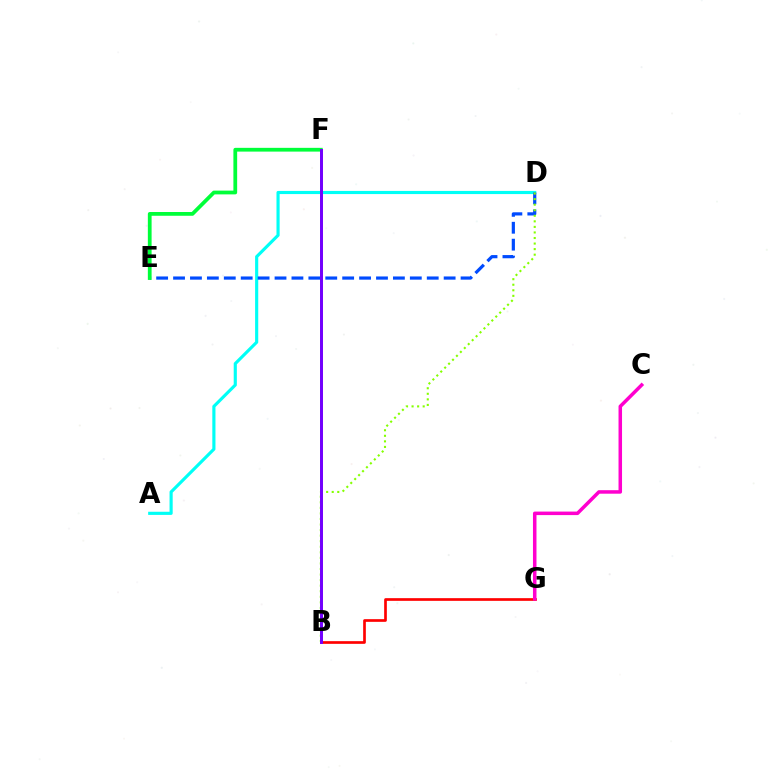{('A', 'D'): [{'color': '#00fff6', 'line_style': 'solid', 'thickness': 2.26}], ('B', 'G'): [{'color': '#ff0000', 'line_style': 'solid', 'thickness': 1.93}], ('D', 'E'): [{'color': '#004bff', 'line_style': 'dashed', 'thickness': 2.3}], ('E', 'F'): [{'color': '#00ff39', 'line_style': 'solid', 'thickness': 2.71}], ('B', 'D'): [{'color': '#84ff00', 'line_style': 'dotted', 'thickness': 1.51}], ('B', 'F'): [{'color': '#ffbd00', 'line_style': 'solid', 'thickness': 1.85}, {'color': '#7200ff', 'line_style': 'solid', 'thickness': 2.13}], ('C', 'G'): [{'color': '#ff00cf', 'line_style': 'solid', 'thickness': 2.53}]}